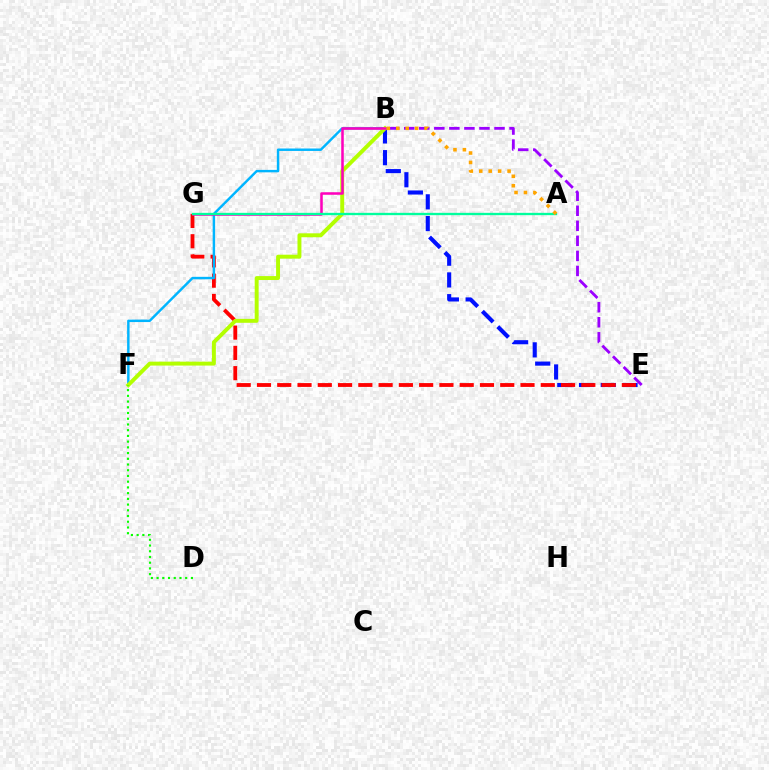{('B', 'E'): [{'color': '#0010ff', 'line_style': 'dashed', 'thickness': 2.95}, {'color': '#9b00ff', 'line_style': 'dashed', 'thickness': 2.04}], ('E', 'G'): [{'color': '#ff0000', 'line_style': 'dashed', 'thickness': 2.75}], ('B', 'F'): [{'color': '#00b5ff', 'line_style': 'solid', 'thickness': 1.76}, {'color': '#b3ff00', 'line_style': 'solid', 'thickness': 2.83}], ('D', 'F'): [{'color': '#08ff00', 'line_style': 'dotted', 'thickness': 1.55}], ('B', 'G'): [{'color': '#ff00bd', 'line_style': 'solid', 'thickness': 1.83}], ('A', 'G'): [{'color': '#00ff9d', 'line_style': 'solid', 'thickness': 1.68}], ('A', 'B'): [{'color': '#ffa500', 'line_style': 'dotted', 'thickness': 2.56}]}